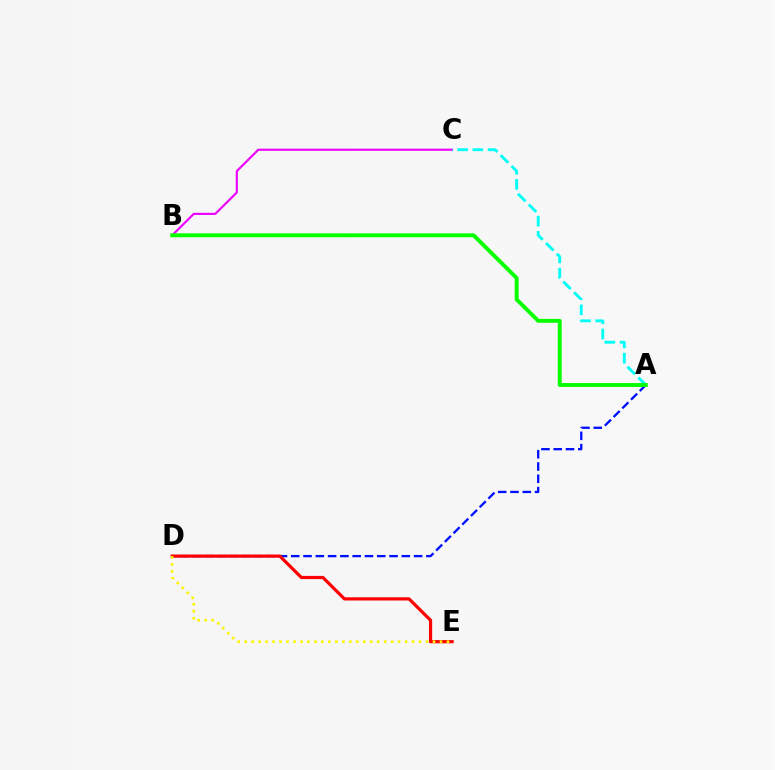{('A', 'D'): [{'color': '#0010ff', 'line_style': 'dashed', 'thickness': 1.67}], ('B', 'C'): [{'color': '#ee00ff', 'line_style': 'solid', 'thickness': 1.54}], ('D', 'E'): [{'color': '#ff0000', 'line_style': 'solid', 'thickness': 2.31}, {'color': '#fcf500', 'line_style': 'dotted', 'thickness': 1.9}], ('A', 'C'): [{'color': '#00fff6', 'line_style': 'dashed', 'thickness': 2.07}], ('A', 'B'): [{'color': '#08ff00', 'line_style': 'solid', 'thickness': 2.83}]}